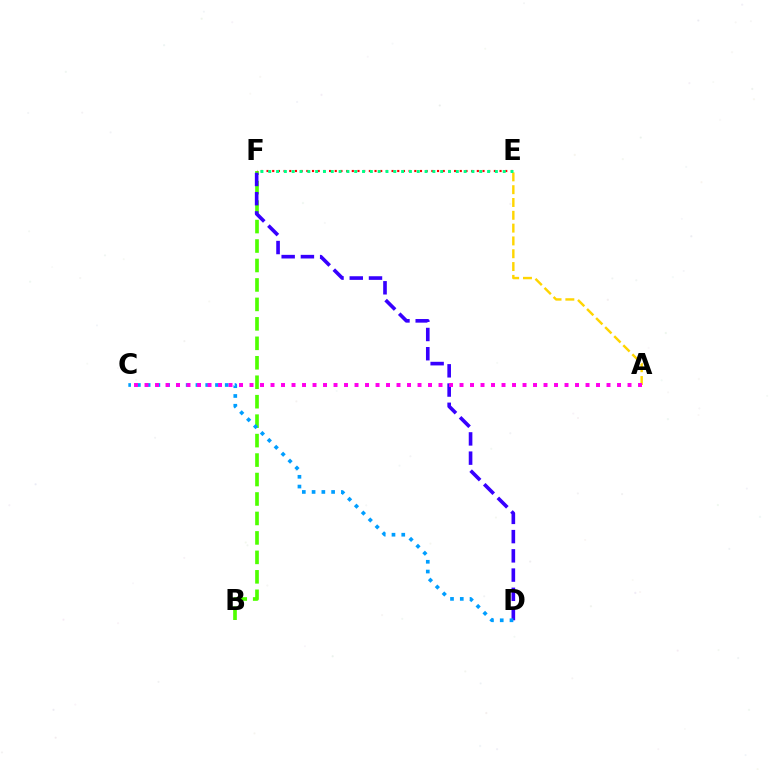{('B', 'F'): [{'color': '#4fff00', 'line_style': 'dashed', 'thickness': 2.64}], ('D', 'F'): [{'color': '#3700ff', 'line_style': 'dashed', 'thickness': 2.61}], ('A', 'E'): [{'color': '#ffd500', 'line_style': 'dashed', 'thickness': 1.74}], ('E', 'F'): [{'color': '#ff0000', 'line_style': 'dotted', 'thickness': 1.54}, {'color': '#00ff86', 'line_style': 'dotted', 'thickness': 2.12}], ('C', 'D'): [{'color': '#009eff', 'line_style': 'dotted', 'thickness': 2.65}], ('A', 'C'): [{'color': '#ff00ed', 'line_style': 'dotted', 'thickness': 2.85}]}